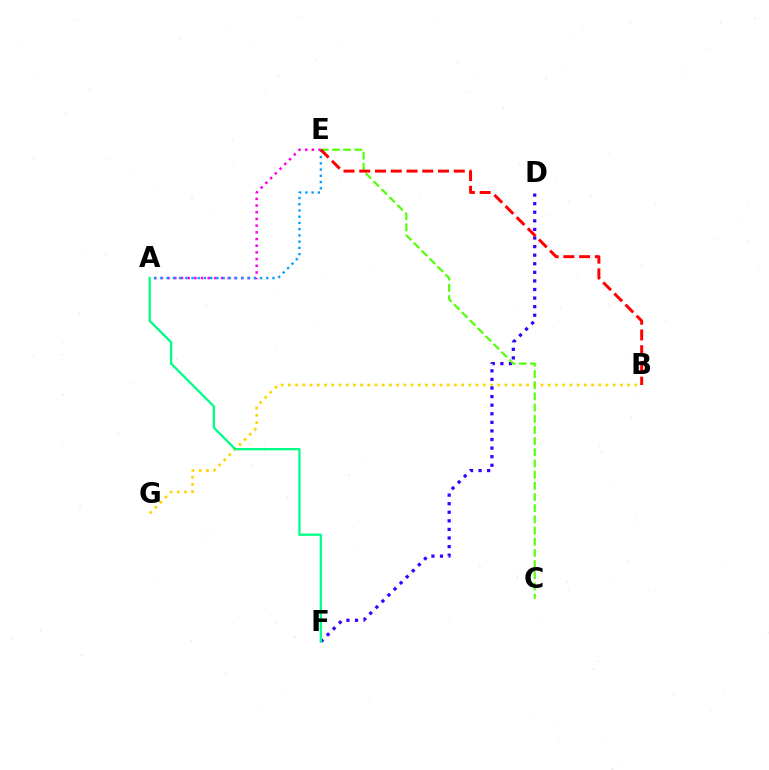{('B', 'G'): [{'color': '#ffd500', 'line_style': 'dotted', 'thickness': 1.96}], ('A', 'E'): [{'color': '#ff00ed', 'line_style': 'dotted', 'thickness': 1.82}, {'color': '#009eff', 'line_style': 'dotted', 'thickness': 1.69}], ('D', 'F'): [{'color': '#3700ff', 'line_style': 'dotted', 'thickness': 2.33}], ('C', 'E'): [{'color': '#4fff00', 'line_style': 'dashed', 'thickness': 1.52}], ('B', 'E'): [{'color': '#ff0000', 'line_style': 'dashed', 'thickness': 2.14}], ('A', 'F'): [{'color': '#00ff86', 'line_style': 'solid', 'thickness': 1.66}]}